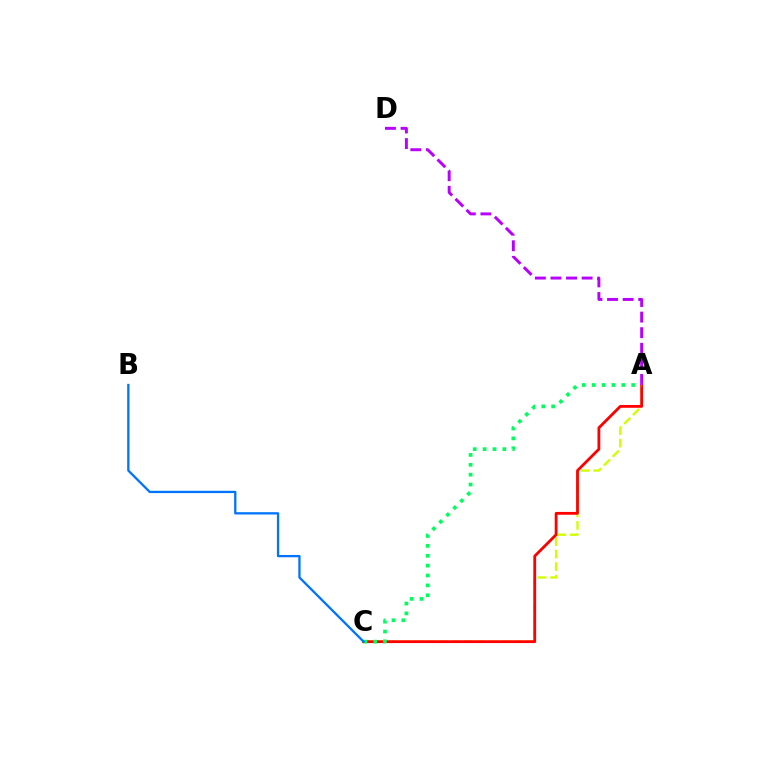{('A', 'C'): [{'color': '#d1ff00', 'line_style': 'dashed', 'thickness': 1.7}, {'color': '#ff0000', 'line_style': 'solid', 'thickness': 2.02}, {'color': '#00ff5c', 'line_style': 'dotted', 'thickness': 2.68}], ('A', 'D'): [{'color': '#b900ff', 'line_style': 'dashed', 'thickness': 2.12}], ('B', 'C'): [{'color': '#0074ff', 'line_style': 'solid', 'thickness': 1.65}]}